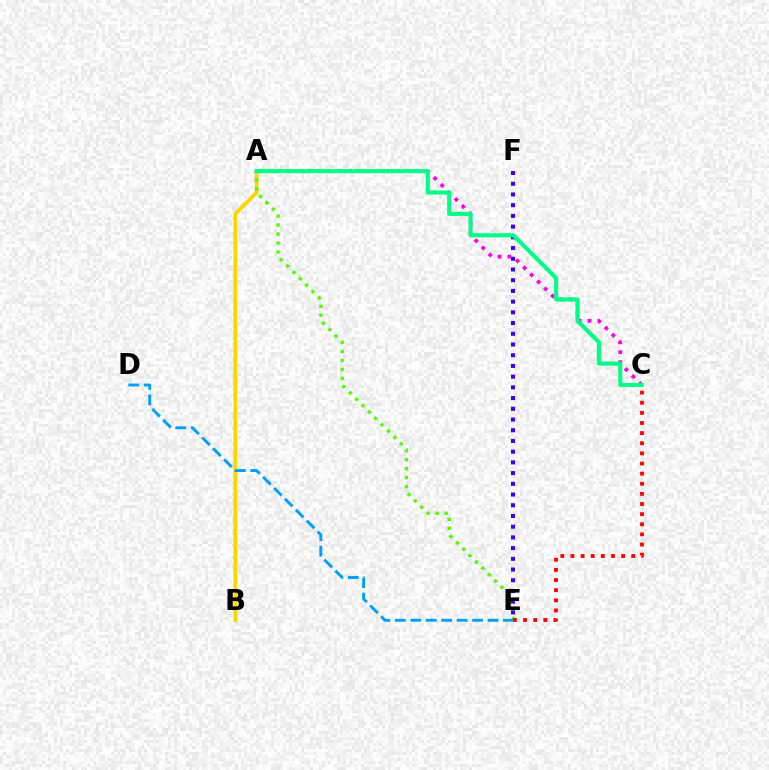{('A', 'B'): [{'color': '#ffd500', 'line_style': 'solid', 'thickness': 2.65}], ('A', 'E'): [{'color': '#4fff00', 'line_style': 'dotted', 'thickness': 2.44}], ('A', 'C'): [{'color': '#ff00ed', 'line_style': 'dotted', 'thickness': 2.7}, {'color': '#00ff86', 'line_style': 'solid', 'thickness': 2.95}], ('C', 'E'): [{'color': '#ff0000', 'line_style': 'dotted', 'thickness': 2.75}], ('E', 'F'): [{'color': '#3700ff', 'line_style': 'dotted', 'thickness': 2.91}], ('D', 'E'): [{'color': '#009eff', 'line_style': 'dashed', 'thickness': 2.1}]}